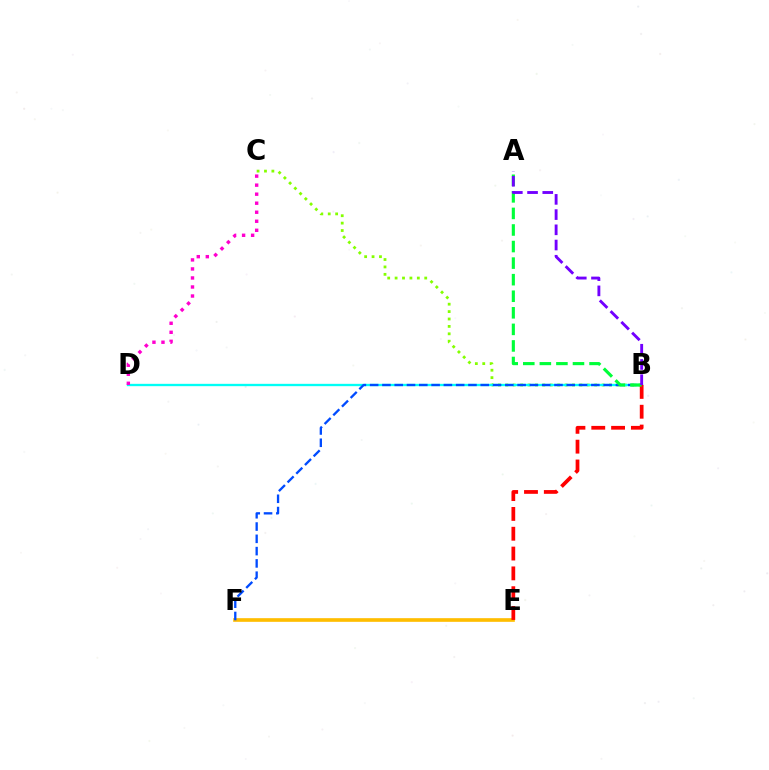{('B', 'C'): [{'color': '#84ff00', 'line_style': 'dotted', 'thickness': 2.01}], ('E', 'F'): [{'color': '#ffbd00', 'line_style': 'solid', 'thickness': 2.63}], ('B', 'D'): [{'color': '#00fff6', 'line_style': 'solid', 'thickness': 1.68}], ('B', 'F'): [{'color': '#004bff', 'line_style': 'dashed', 'thickness': 1.67}], ('B', 'E'): [{'color': '#ff0000', 'line_style': 'dashed', 'thickness': 2.69}], ('A', 'B'): [{'color': '#00ff39', 'line_style': 'dashed', 'thickness': 2.25}, {'color': '#7200ff', 'line_style': 'dashed', 'thickness': 2.07}], ('C', 'D'): [{'color': '#ff00cf', 'line_style': 'dotted', 'thickness': 2.45}]}